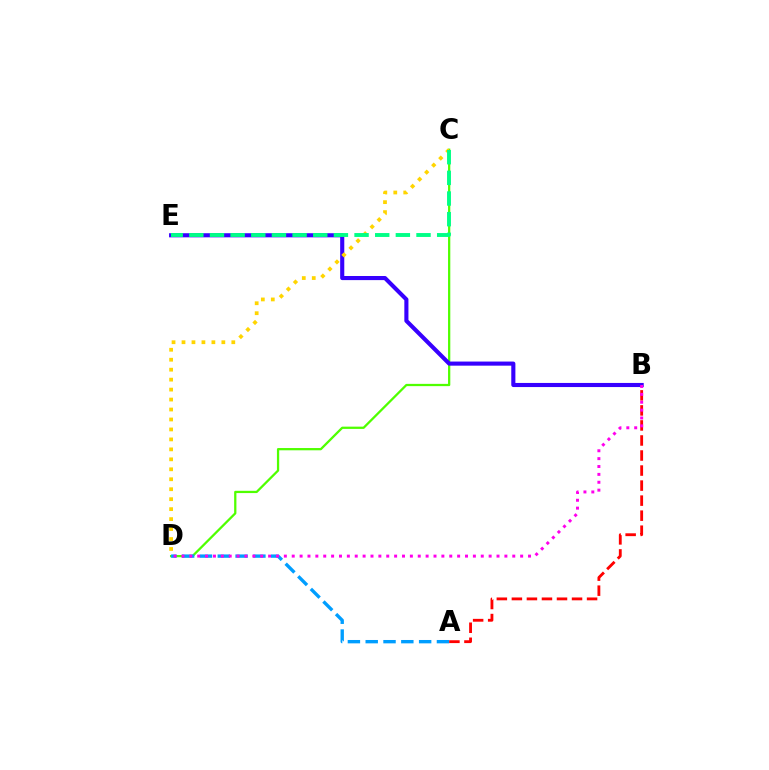{('C', 'D'): [{'color': '#4fff00', 'line_style': 'solid', 'thickness': 1.63}, {'color': '#ffd500', 'line_style': 'dotted', 'thickness': 2.71}], ('A', 'D'): [{'color': '#009eff', 'line_style': 'dashed', 'thickness': 2.42}], ('A', 'B'): [{'color': '#ff0000', 'line_style': 'dashed', 'thickness': 2.04}], ('B', 'E'): [{'color': '#3700ff', 'line_style': 'solid', 'thickness': 2.96}], ('C', 'E'): [{'color': '#00ff86', 'line_style': 'dashed', 'thickness': 2.81}], ('B', 'D'): [{'color': '#ff00ed', 'line_style': 'dotted', 'thickness': 2.14}]}